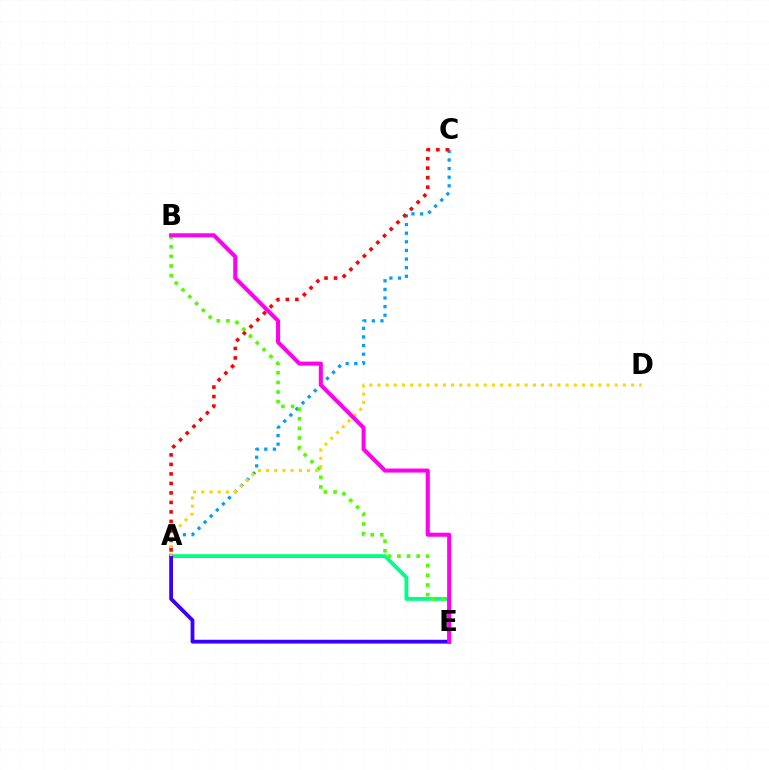{('A', 'C'): [{'color': '#009eff', 'line_style': 'dotted', 'thickness': 2.34}, {'color': '#ff0000', 'line_style': 'dotted', 'thickness': 2.58}], ('A', 'E'): [{'color': '#00ff86', 'line_style': 'solid', 'thickness': 2.74}, {'color': '#3700ff', 'line_style': 'solid', 'thickness': 2.73}], ('B', 'E'): [{'color': '#4fff00', 'line_style': 'dotted', 'thickness': 2.62}, {'color': '#ff00ed', 'line_style': 'solid', 'thickness': 2.91}], ('A', 'D'): [{'color': '#ffd500', 'line_style': 'dotted', 'thickness': 2.22}]}